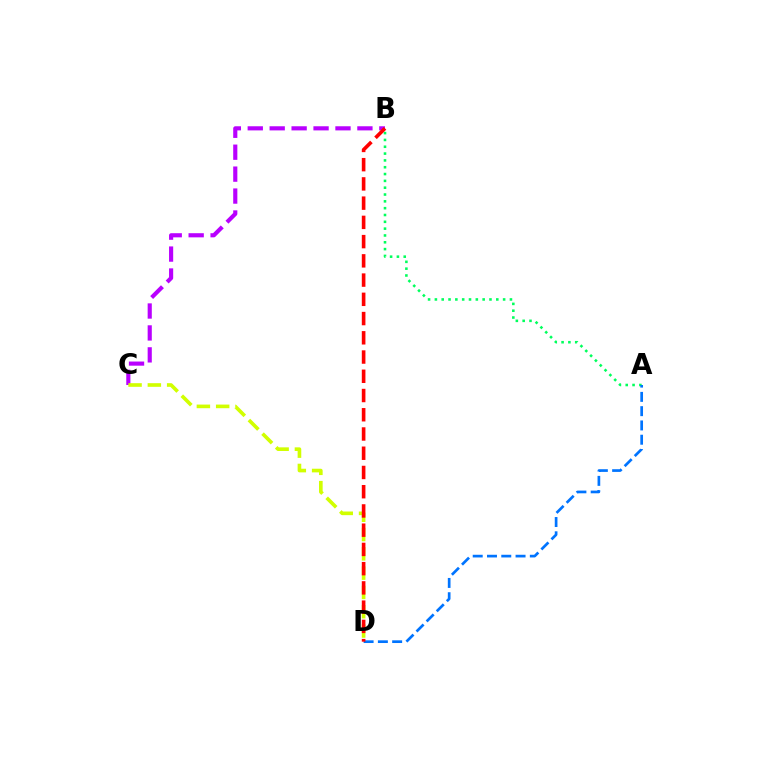{('A', 'B'): [{'color': '#00ff5c', 'line_style': 'dotted', 'thickness': 1.85}], ('A', 'D'): [{'color': '#0074ff', 'line_style': 'dashed', 'thickness': 1.94}], ('B', 'C'): [{'color': '#b900ff', 'line_style': 'dashed', 'thickness': 2.98}], ('C', 'D'): [{'color': '#d1ff00', 'line_style': 'dashed', 'thickness': 2.62}], ('B', 'D'): [{'color': '#ff0000', 'line_style': 'dashed', 'thickness': 2.61}]}